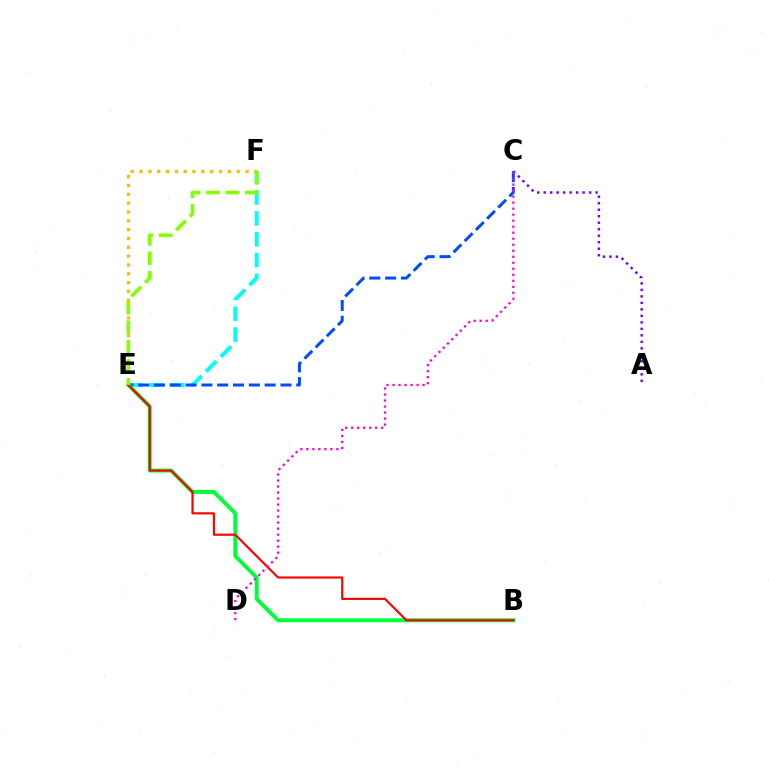{('E', 'F'): [{'color': '#00fff6', 'line_style': 'dashed', 'thickness': 2.83}, {'color': '#ffbd00', 'line_style': 'dotted', 'thickness': 2.4}, {'color': '#84ff00', 'line_style': 'dashed', 'thickness': 2.64}], ('A', 'C'): [{'color': '#7200ff', 'line_style': 'dotted', 'thickness': 1.76}], ('C', 'E'): [{'color': '#004bff', 'line_style': 'dashed', 'thickness': 2.15}], ('B', 'E'): [{'color': '#00ff39', 'line_style': 'solid', 'thickness': 2.83}, {'color': '#ff0000', 'line_style': 'solid', 'thickness': 1.55}], ('C', 'D'): [{'color': '#ff00cf', 'line_style': 'dotted', 'thickness': 1.63}]}